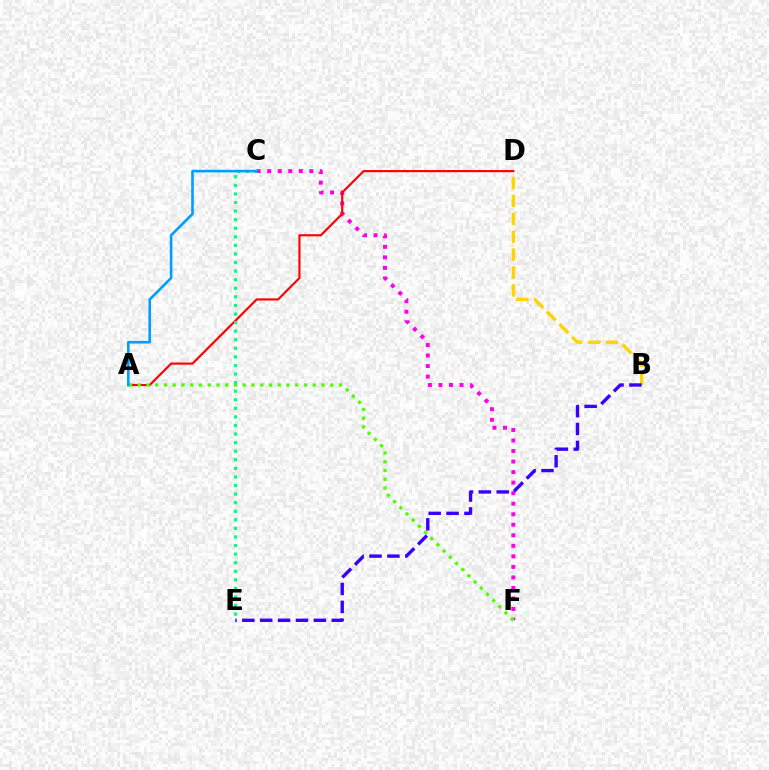{('B', 'D'): [{'color': '#ffd500', 'line_style': 'dashed', 'thickness': 2.43}], ('C', 'F'): [{'color': '#ff00ed', 'line_style': 'dotted', 'thickness': 2.86}], ('A', 'D'): [{'color': '#ff0000', 'line_style': 'solid', 'thickness': 1.56}], ('A', 'F'): [{'color': '#4fff00', 'line_style': 'dotted', 'thickness': 2.38}], ('C', 'E'): [{'color': '#00ff86', 'line_style': 'dotted', 'thickness': 2.33}], ('A', 'C'): [{'color': '#009eff', 'line_style': 'solid', 'thickness': 1.89}], ('B', 'E'): [{'color': '#3700ff', 'line_style': 'dashed', 'thickness': 2.43}]}